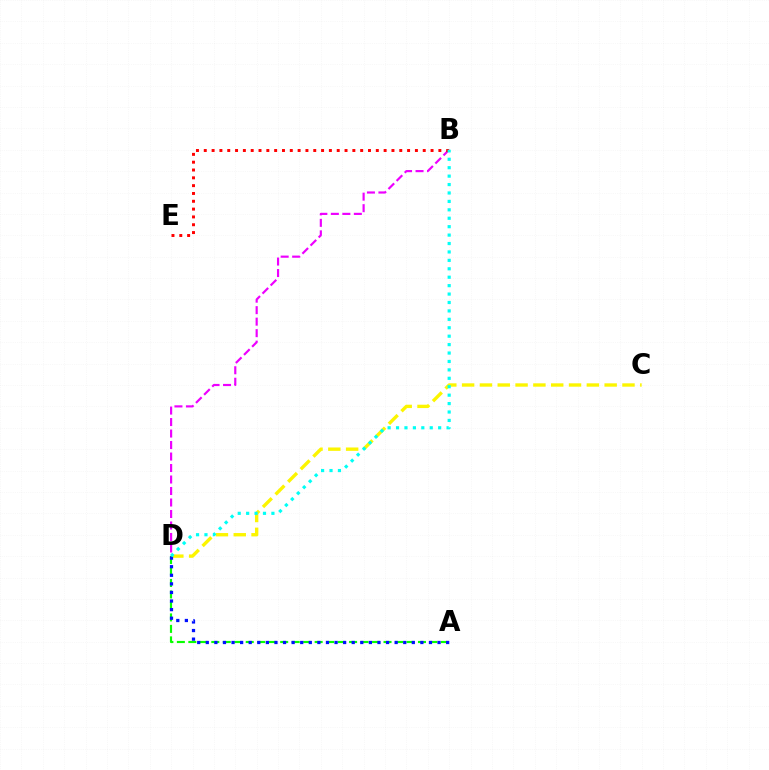{('C', 'D'): [{'color': '#fcf500', 'line_style': 'dashed', 'thickness': 2.42}], ('A', 'D'): [{'color': '#08ff00', 'line_style': 'dashed', 'thickness': 1.56}, {'color': '#0010ff', 'line_style': 'dotted', 'thickness': 2.33}], ('B', 'D'): [{'color': '#ee00ff', 'line_style': 'dashed', 'thickness': 1.56}, {'color': '#00fff6', 'line_style': 'dotted', 'thickness': 2.29}], ('B', 'E'): [{'color': '#ff0000', 'line_style': 'dotted', 'thickness': 2.12}]}